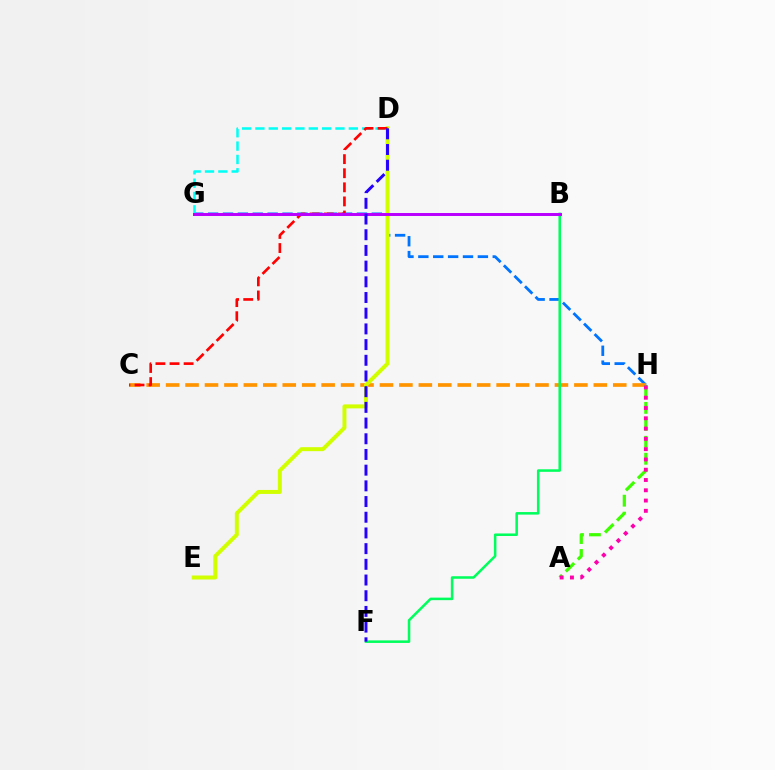{('G', 'H'): [{'color': '#0074ff', 'line_style': 'dashed', 'thickness': 2.02}], ('C', 'H'): [{'color': '#ff9400', 'line_style': 'dashed', 'thickness': 2.64}], ('A', 'H'): [{'color': '#3dff00', 'line_style': 'dashed', 'thickness': 2.3}, {'color': '#ff00ac', 'line_style': 'dotted', 'thickness': 2.79}], ('B', 'F'): [{'color': '#00ff5c', 'line_style': 'solid', 'thickness': 1.83}], ('D', 'E'): [{'color': '#d1ff00', 'line_style': 'solid', 'thickness': 2.87}], ('D', 'G'): [{'color': '#00fff6', 'line_style': 'dashed', 'thickness': 1.81}], ('C', 'D'): [{'color': '#ff0000', 'line_style': 'dashed', 'thickness': 1.91}], ('B', 'G'): [{'color': '#b900ff', 'line_style': 'solid', 'thickness': 2.13}], ('D', 'F'): [{'color': '#2500ff', 'line_style': 'dashed', 'thickness': 2.13}]}